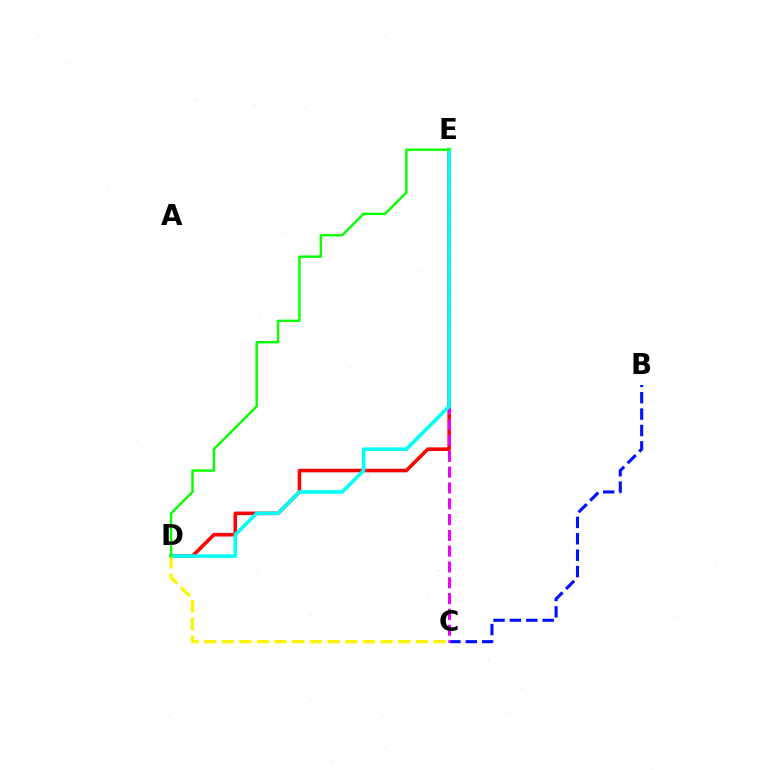{('B', 'C'): [{'color': '#0010ff', 'line_style': 'dashed', 'thickness': 2.23}], ('D', 'E'): [{'color': '#ff0000', 'line_style': 'solid', 'thickness': 2.56}, {'color': '#00fff6', 'line_style': 'solid', 'thickness': 2.59}, {'color': '#08ff00', 'line_style': 'solid', 'thickness': 1.73}], ('C', 'E'): [{'color': '#ee00ff', 'line_style': 'dashed', 'thickness': 2.15}], ('C', 'D'): [{'color': '#fcf500', 'line_style': 'dashed', 'thickness': 2.4}]}